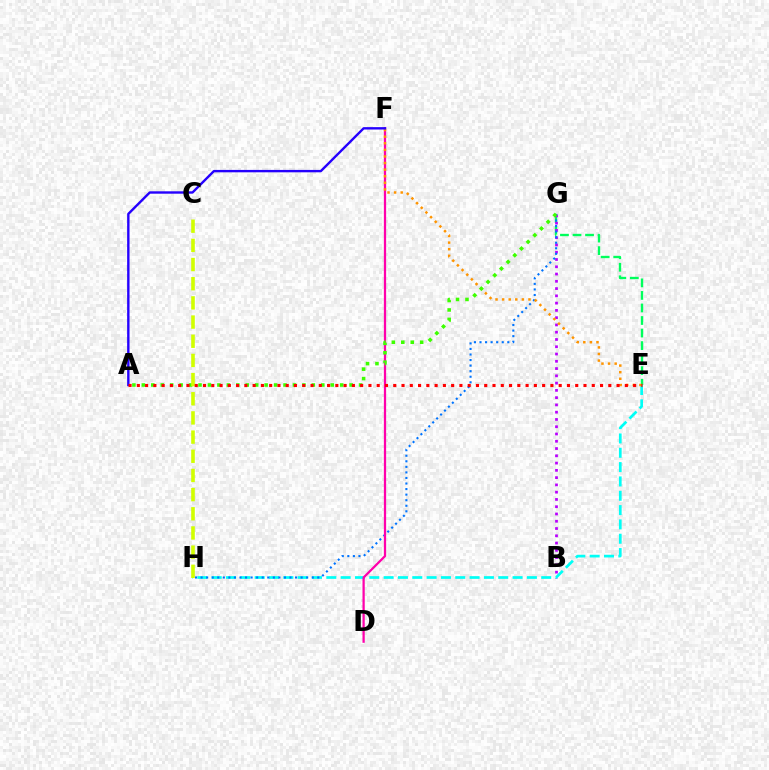{('E', 'G'): [{'color': '#00ff5c', 'line_style': 'dashed', 'thickness': 1.7}], ('B', 'G'): [{'color': '#b900ff', 'line_style': 'dotted', 'thickness': 1.98}], ('E', 'H'): [{'color': '#00fff6', 'line_style': 'dashed', 'thickness': 1.95}], ('G', 'H'): [{'color': '#0074ff', 'line_style': 'dotted', 'thickness': 1.51}], ('D', 'F'): [{'color': '#ff00ac', 'line_style': 'solid', 'thickness': 1.63}], ('E', 'F'): [{'color': '#ff9400', 'line_style': 'dotted', 'thickness': 1.79}], ('A', 'F'): [{'color': '#2500ff', 'line_style': 'solid', 'thickness': 1.72}], ('A', 'G'): [{'color': '#3dff00', 'line_style': 'dotted', 'thickness': 2.57}], ('C', 'H'): [{'color': '#d1ff00', 'line_style': 'dashed', 'thickness': 2.6}], ('A', 'E'): [{'color': '#ff0000', 'line_style': 'dotted', 'thickness': 2.25}]}